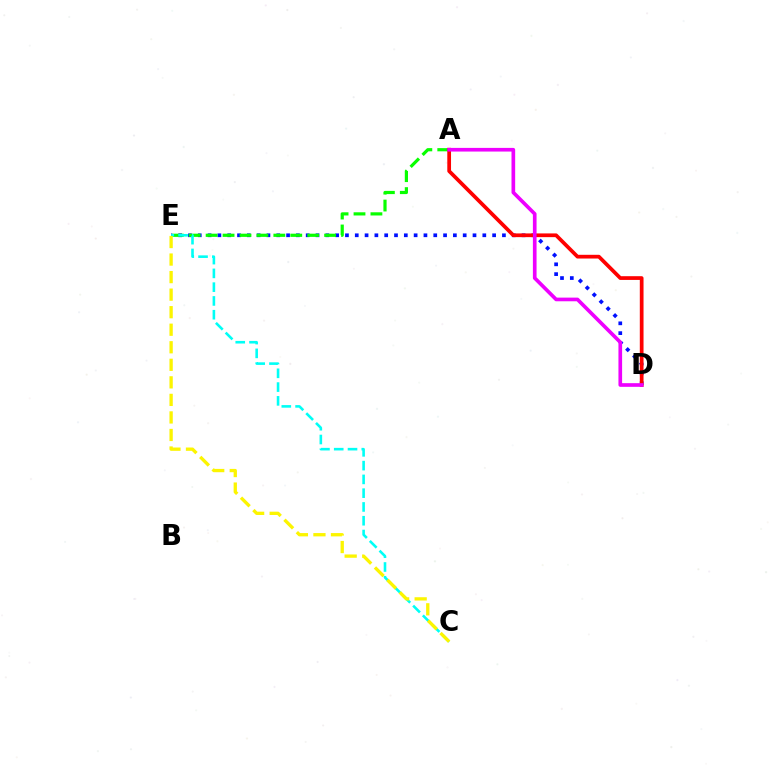{('D', 'E'): [{'color': '#0010ff', 'line_style': 'dotted', 'thickness': 2.67}], ('A', 'E'): [{'color': '#08ff00', 'line_style': 'dashed', 'thickness': 2.3}], ('C', 'E'): [{'color': '#00fff6', 'line_style': 'dashed', 'thickness': 1.87}, {'color': '#fcf500', 'line_style': 'dashed', 'thickness': 2.38}], ('A', 'D'): [{'color': '#ff0000', 'line_style': 'solid', 'thickness': 2.69}, {'color': '#ee00ff', 'line_style': 'solid', 'thickness': 2.64}]}